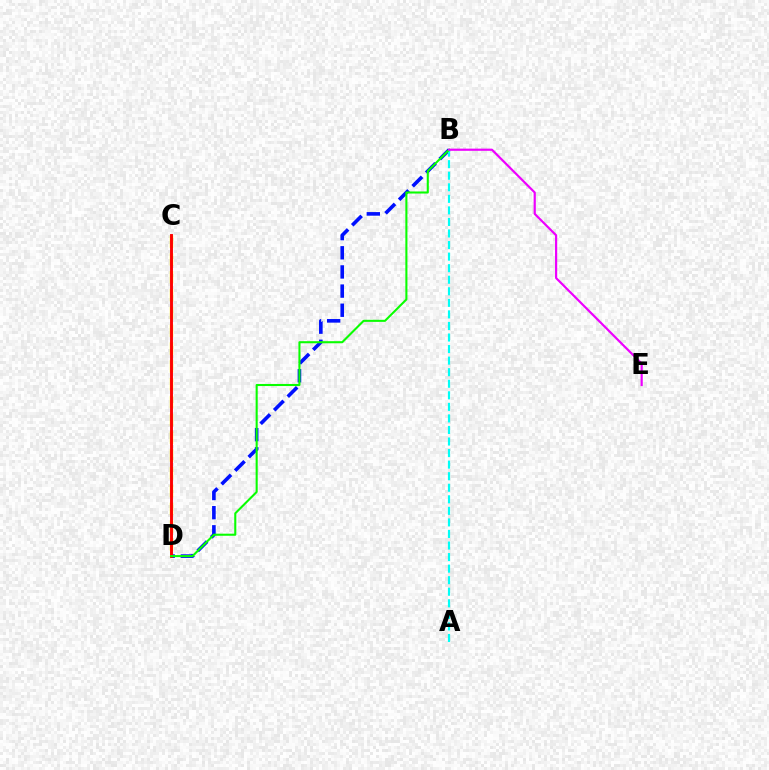{('B', 'D'): [{'color': '#0010ff', 'line_style': 'dashed', 'thickness': 2.6}, {'color': '#08ff00', 'line_style': 'solid', 'thickness': 1.5}], ('C', 'D'): [{'color': '#fcf500', 'line_style': 'dashed', 'thickness': 2.42}, {'color': '#ff0000', 'line_style': 'solid', 'thickness': 2.09}], ('A', 'B'): [{'color': '#00fff6', 'line_style': 'dashed', 'thickness': 1.57}], ('B', 'E'): [{'color': '#ee00ff', 'line_style': 'solid', 'thickness': 1.57}]}